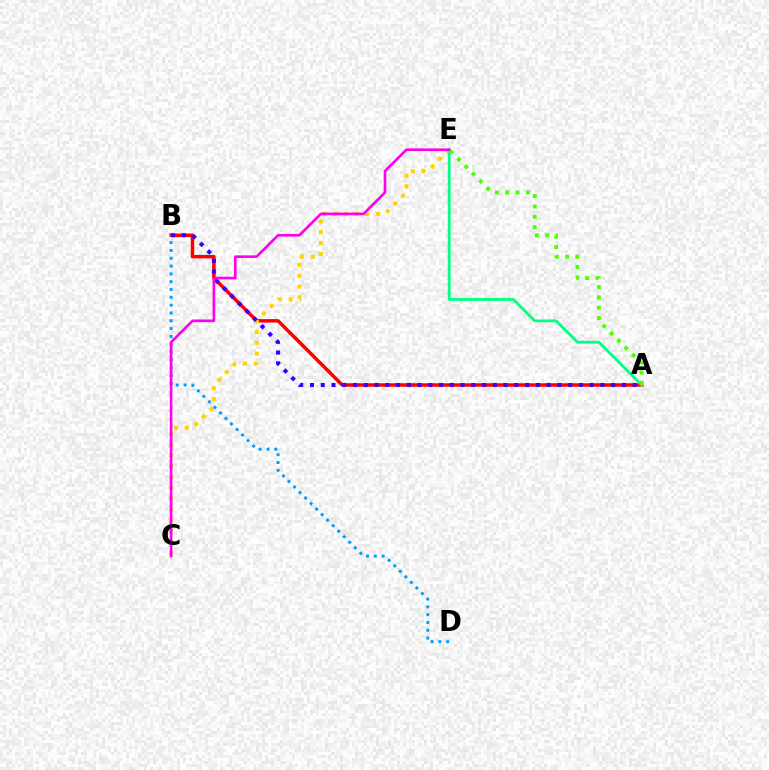{('A', 'B'): [{'color': '#ff0000', 'line_style': 'solid', 'thickness': 2.5}, {'color': '#3700ff', 'line_style': 'dotted', 'thickness': 2.92}], ('C', 'E'): [{'color': '#ffd500', 'line_style': 'dotted', 'thickness': 2.94}, {'color': '#ff00ed', 'line_style': 'solid', 'thickness': 1.9}], ('B', 'D'): [{'color': '#009eff', 'line_style': 'dotted', 'thickness': 2.12}], ('A', 'E'): [{'color': '#00ff86', 'line_style': 'solid', 'thickness': 2.01}, {'color': '#4fff00', 'line_style': 'dotted', 'thickness': 2.81}]}